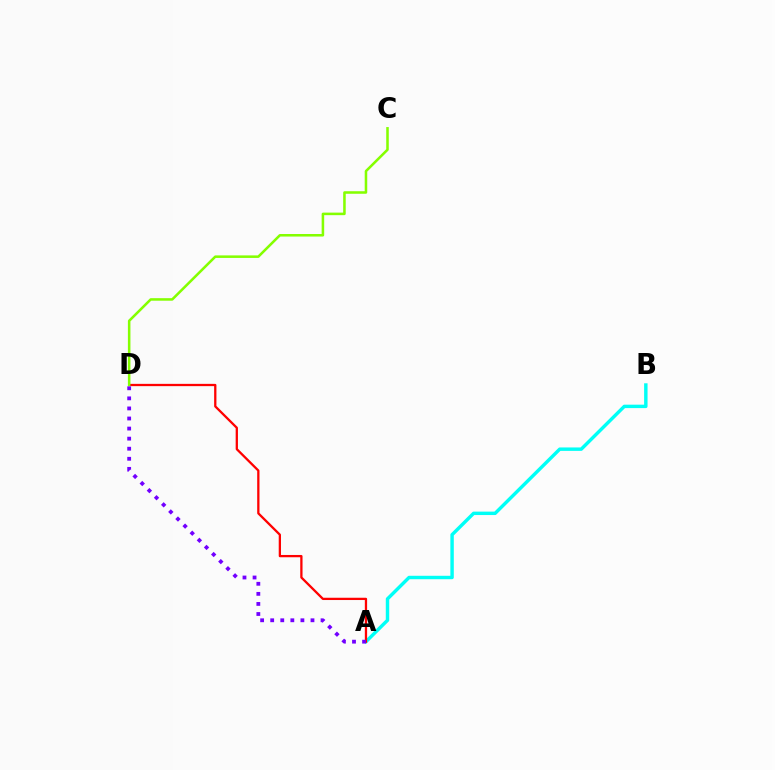{('A', 'B'): [{'color': '#00fff6', 'line_style': 'solid', 'thickness': 2.46}], ('A', 'D'): [{'color': '#ff0000', 'line_style': 'solid', 'thickness': 1.64}, {'color': '#7200ff', 'line_style': 'dotted', 'thickness': 2.74}], ('C', 'D'): [{'color': '#84ff00', 'line_style': 'solid', 'thickness': 1.83}]}